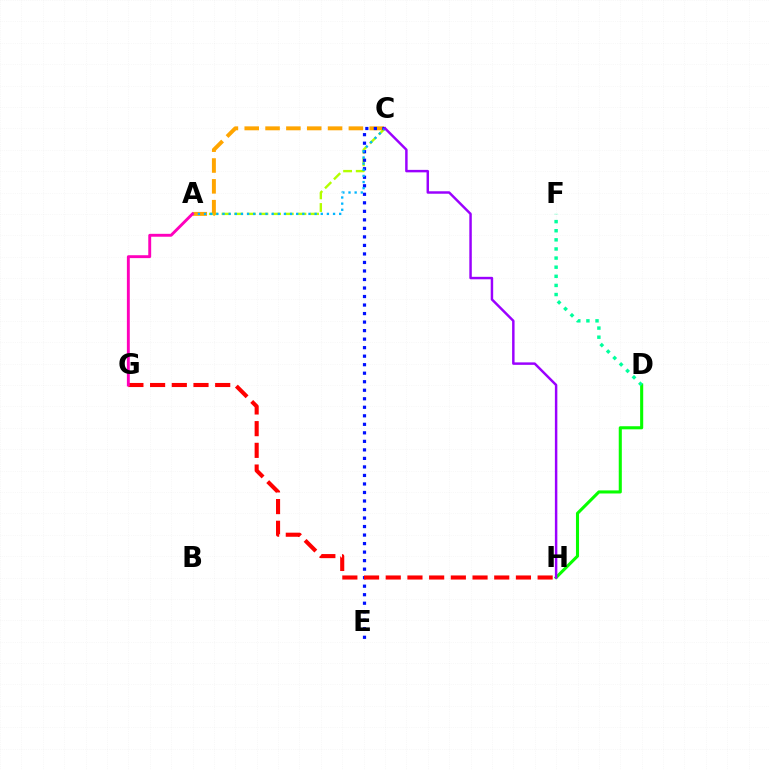{('D', 'H'): [{'color': '#08ff00', 'line_style': 'solid', 'thickness': 2.22}], ('A', 'C'): [{'color': '#b3ff00', 'line_style': 'dashed', 'thickness': 1.72}, {'color': '#ffa500', 'line_style': 'dashed', 'thickness': 2.83}, {'color': '#00b5ff', 'line_style': 'dotted', 'thickness': 1.67}], ('C', 'E'): [{'color': '#0010ff', 'line_style': 'dotted', 'thickness': 2.31}], ('G', 'H'): [{'color': '#ff0000', 'line_style': 'dashed', 'thickness': 2.95}], ('D', 'F'): [{'color': '#00ff9d', 'line_style': 'dotted', 'thickness': 2.48}], ('A', 'G'): [{'color': '#ff00bd', 'line_style': 'solid', 'thickness': 2.09}], ('C', 'H'): [{'color': '#9b00ff', 'line_style': 'solid', 'thickness': 1.77}]}